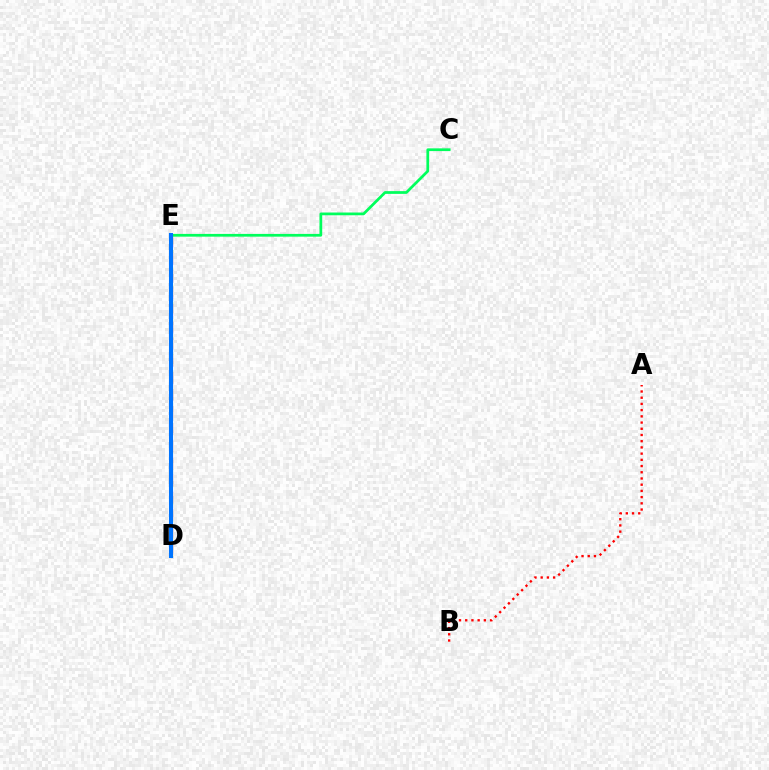{('D', 'E'): [{'color': '#d1ff00', 'line_style': 'dashed', 'thickness': 2.35}, {'color': '#b900ff', 'line_style': 'dashed', 'thickness': 2.32}, {'color': '#0074ff', 'line_style': 'solid', 'thickness': 2.94}], ('A', 'B'): [{'color': '#ff0000', 'line_style': 'dotted', 'thickness': 1.69}], ('C', 'E'): [{'color': '#00ff5c', 'line_style': 'solid', 'thickness': 1.98}]}